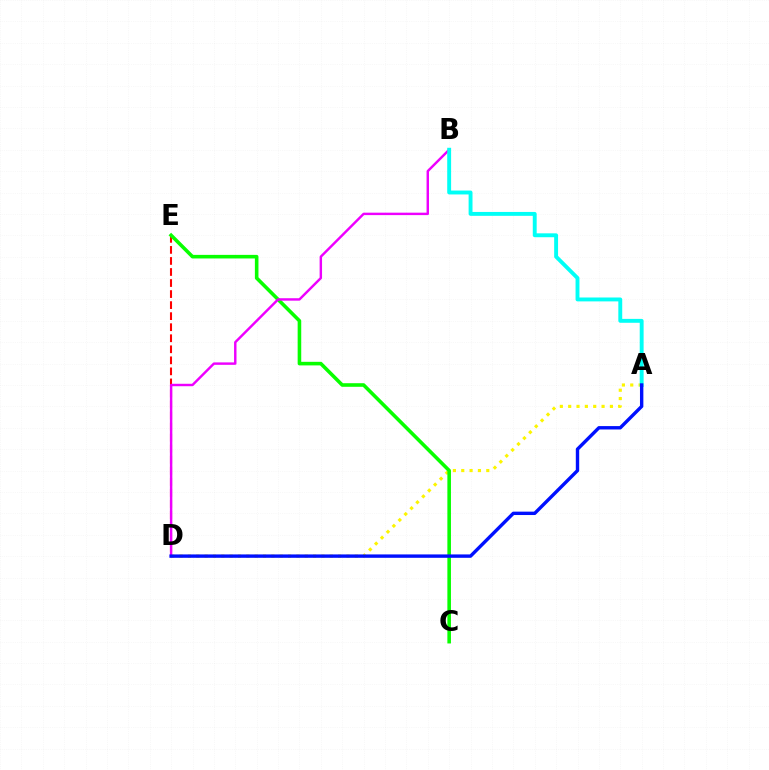{('A', 'D'): [{'color': '#fcf500', 'line_style': 'dotted', 'thickness': 2.27}, {'color': '#0010ff', 'line_style': 'solid', 'thickness': 2.44}], ('D', 'E'): [{'color': '#ff0000', 'line_style': 'dashed', 'thickness': 1.5}], ('C', 'E'): [{'color': '#08ff00', 'line_style': 'solid', 'thickness': 2.58}], ('B', 'D'): [{'color': '#ee00ff', 'line_style': 'solid', 'thickness': 1.75}], ('A', 'B'): [{'color': '#00fff6', 'line_style': 'solid', 'thickness': 2.8}]}